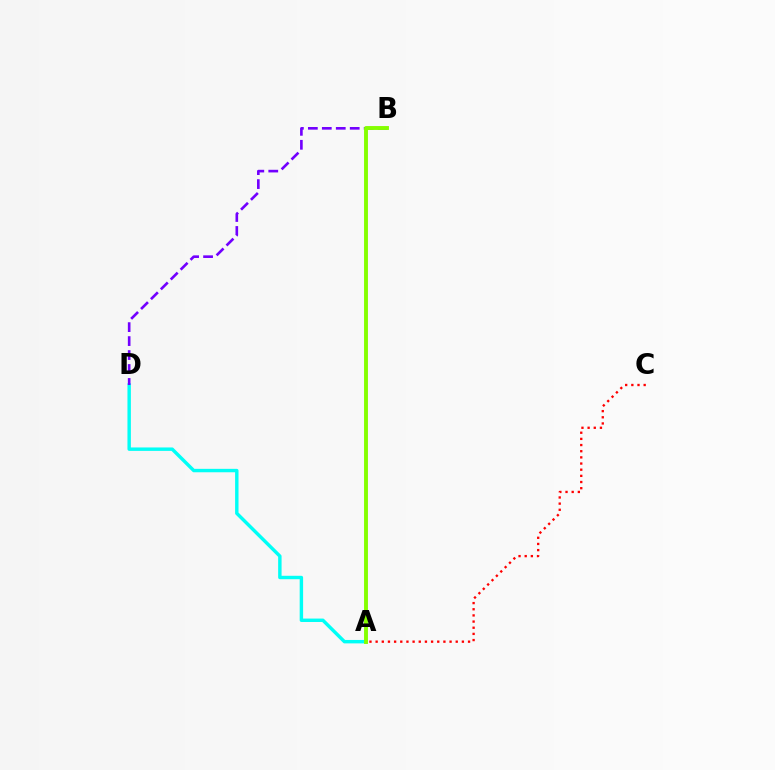{('A', 'D'): [{'color': '#00fff6', 'line_style': 'solid', 'thickness': 2.46}], ('B', 'D'): [{'color': '#7200ff', 'line_style': 'dashed', 'thickness': 1.9}], ('A', 'C'): [{'color': '#ff0000', 'line_style': 'dotted', 'thickness': 1.67}], ('A', 'B'): [{'color': '#84ff00', 'line_style': 'solid', 'thickness': 2.8}]}